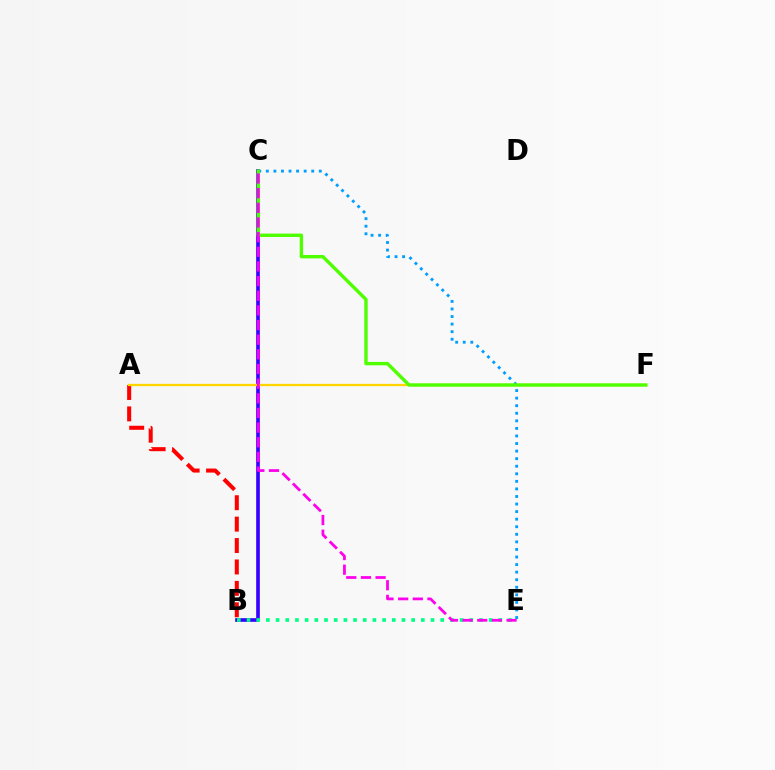{('B', 'C'): [{'color': '#3700ff', 'line_style': 'solid', 'thickness': 2.63}], ('A', 'B'): [{'color': '#ff0000', 'line_style': 'dashed', 'thickness': 2.91}], ('C', 'E'): [{'color': '#009eff', 'line_style': 'dotted', 'thickness': 2.06}, {'color': '#ff00ed', 'line_style': 'dashed', 'thickness': 1.99}], ('A', 'F'): [{'color': '#ffd500', 'line_style': 'solid', 'thickness': 1.62}], ('B', 'E'): [{'color': '#00ff86', 'line_style': 'dotted', 'thickness': 2.63}], ('C', 'F'): [{'color': '#4fff00', 'line_style': 'solid', 'thickness': 2.44}]}